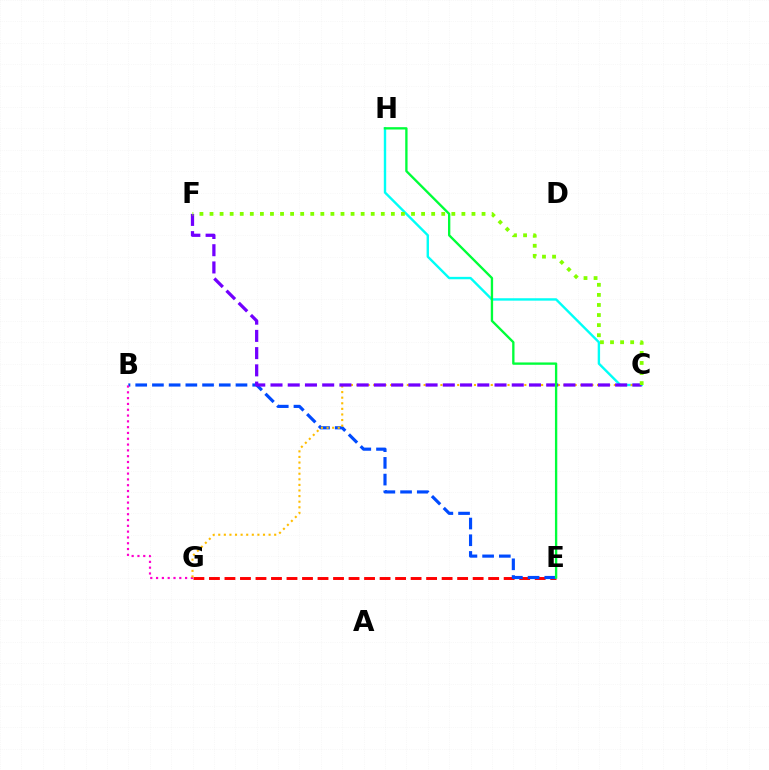{('E', 'G'): [{'color': '#ff0000', 'line_style': 'dashed', 'thickness': 2.11}], ('B', 'E'): [{'color': '#004bff', 'line_style': 'dashed', 'thickness': 2.27}], ('B', 'G'): [{'color': '#ff00cf', 'line_style': 'dotted', 'thickness': 1.58}], ('C', 'H'): [{'color': '#00fff6', 'line_style': 'solid', 'thickness': 1.73}], ('C', 'G'): [{'color': '#ffbd00', 'line_style': 'dotted', 'thickness': 1.52}], ('C', 'F'): [{'color': '#7200ff', 'line_style': 'dashed', 'thickness': 2.34}, {'color': '#84ff00', 'line_style': 'dotted', 'thickness': 2.74}], ('E', 'H'): [{'color': '#00ff39', 'line_style': 'solid', 'thickness': 1.69}]}